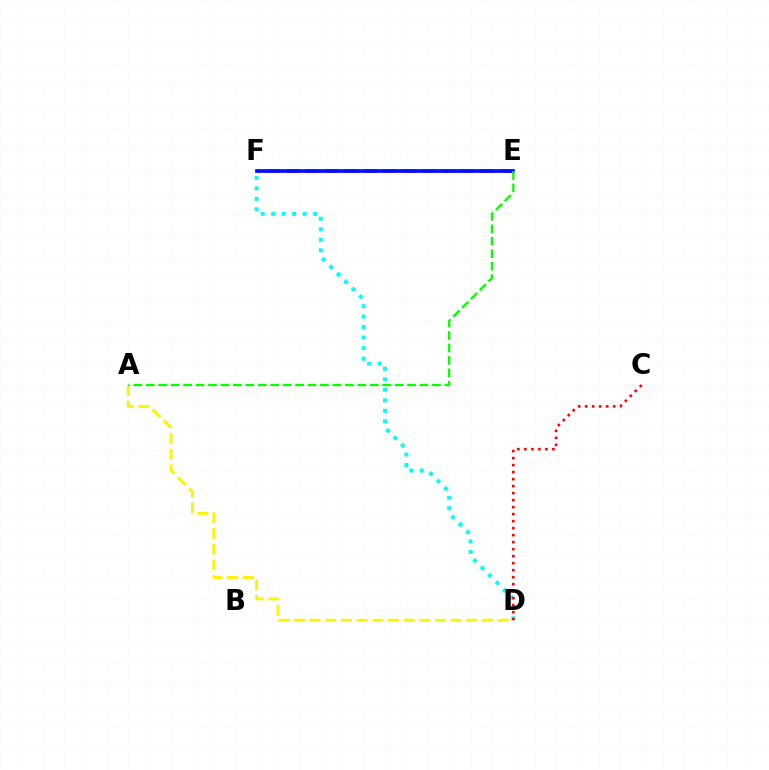{('D', 'F'): [{'color': '#00fff6', 'line_style': 'dotted', 'thickness': 2.85}], ('E', 'F'): [{'color': '#ee00ff', 'line_style': 'dashed', 'thickness': 2.64}, {'color': '#0010ff', 'line_style': 'solid', 'thickness': 2.66}], ('A', 'D'): [{'color': '#fcf500', 'line_style': 'dashed', 'thickness': 2.13}], ('A', 'E'): [{'color': '#08ff00', 'line_style': 'dashed', 'thickness': 1.69}], ('C', 'D'): [{'color': '#ff0000', 'line_style': 'dotted', 'thickness': 1.9}]}